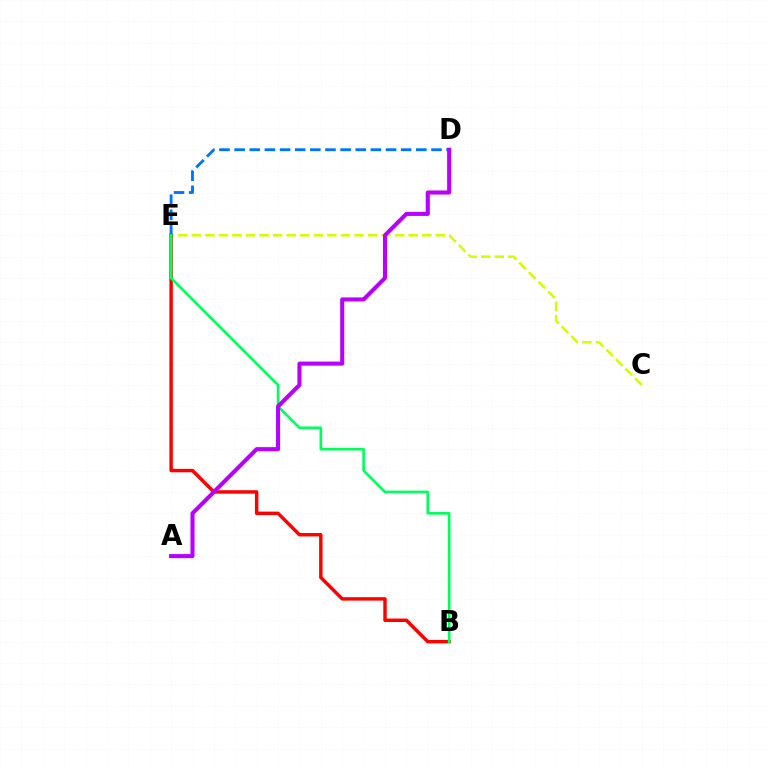{('C', 'E'): [{'color': '#d1ff00', 'line_style': 'dashed', 'thickness': 1.84}], ('B', 'E'): [{'color': '#ff0000', 'line_style': 'solid', 'thickness': 2.48}, {'color': '#00ff5c', 'line_style': 'solid', 'thickness': 1.9}], ('D', 'E'): [{'color': '#0074ff', 'line_style': 'dashed', 'thickness': 2.06}], ('A', 'D'): [{'color': '#b900ff', 'line_style': 'solid', 'thickness': 2.93}]}